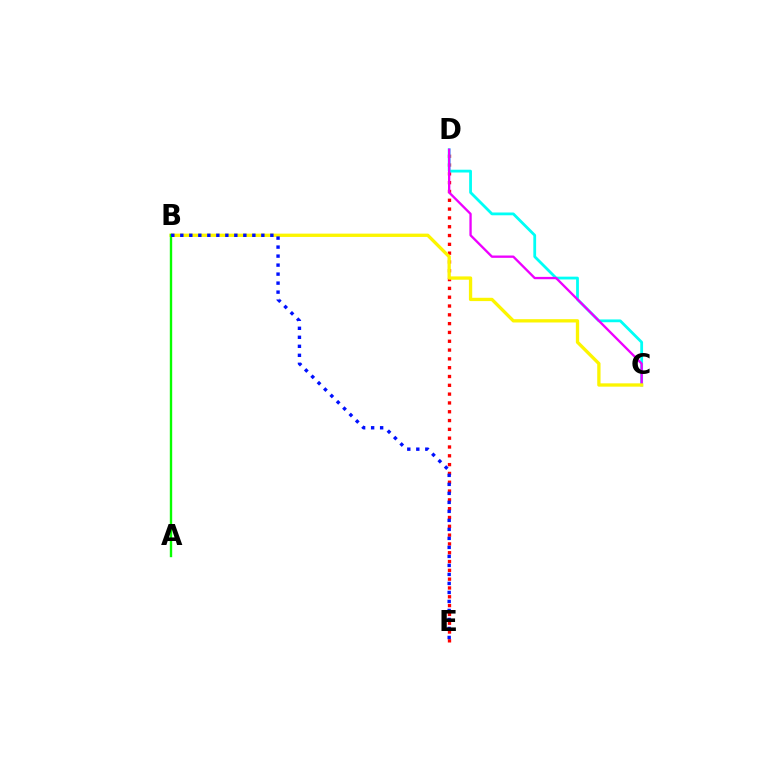{('D', 'E'): [{'color': '#ff0000', 'line_style': 'dotted', 'thickness': 2.39}], ('C', 'D'): [{'color': '#00fff6', 'line_style': 'solid', 'thickness': 2.01}, {'color': '#ee00ff', 'line_style': 'solid', 'thickness': 1.68}], ('B', 'C'): [{'color': '#fcf500', 'line_style': 'solid', 'thickness': 2.38}], ('A', 'B'): [{'color': '#08ff00', 'line_style': 'solid', 'thickness': 1.71}], ('B', 'E'): [{'color': '#0010ff', 'line_style': 'dotted', 'thickness': 2.45}]}